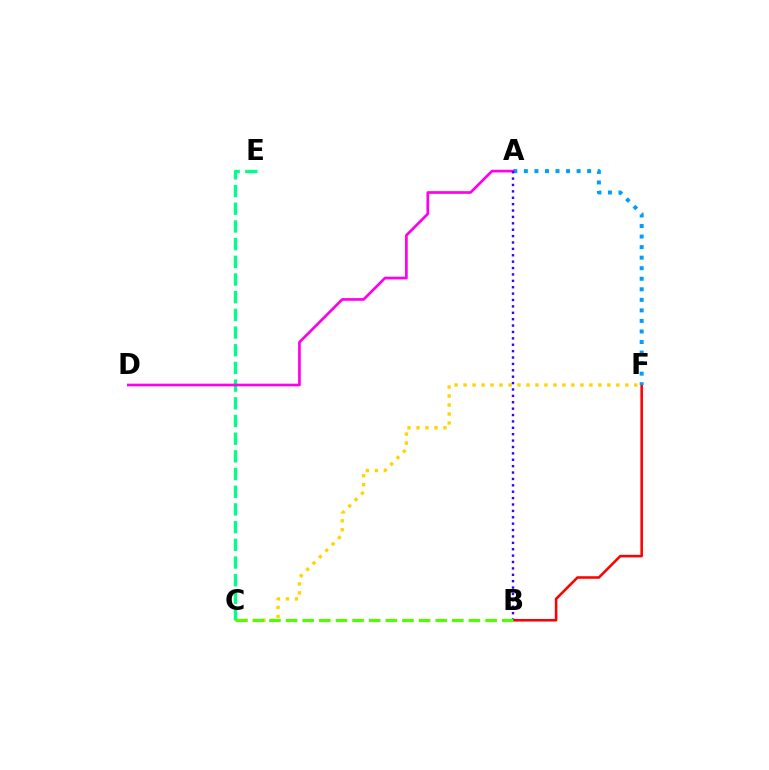{('B', 'F'): [{'color': '#ff0000', 'line_style': 'solid', 'thickness': 1.84}], ('C', 'F'): [{'color': '#ffd500', 'line_style': 'dotted', 'thickness': 2.44}], ('C', 'E'): [{'color': '#00ff86', 'line_style': 'dashed', 'thickness': 2.4}], ('A', 'F'): [{'color': '#009eff', 'line_style': 'dotted', 'thickness': 2.87}], ('A', 'D'): [{'color': '#ff00ed', 'line_style': 'solid', 'thickness': 1.93}], ('A', 'B'): [{'color': '#3700ff', 'line_style': 'dotted', 'thickness': 1.74}], ('B', 'C'): [{'color': '#4fff00', 'line_style': 'dashed', 'thickness': 2.26}]}